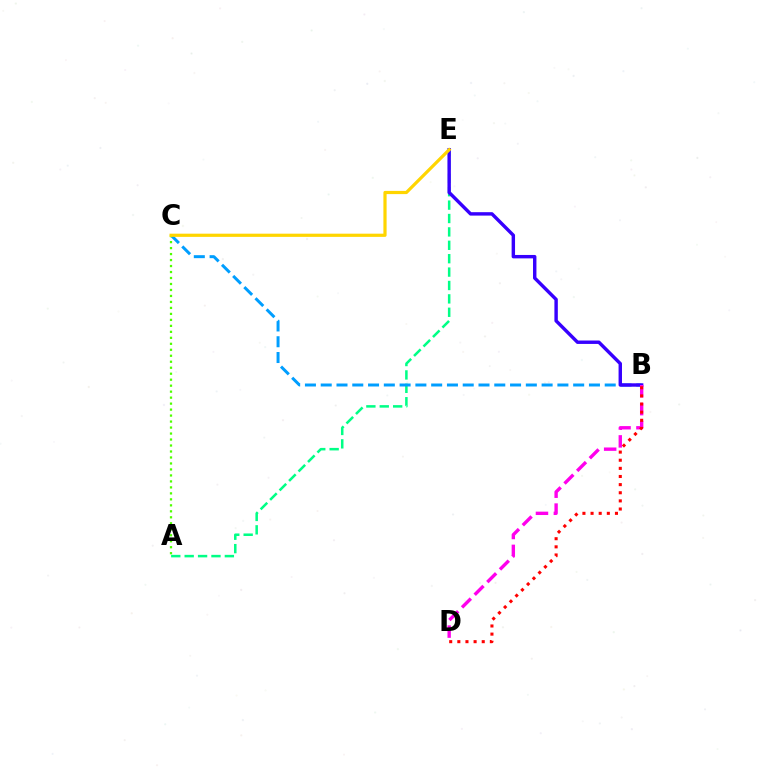{('A', 'E'): [{'color': '#00ff86', 'line_style': 'dashed', 'thickness': 1.82}], ('B', 'C'): [{'color': '#009eff', 'line_style': 'dashed', 'thickness': 2.14}], ('B', 'E'): [{'color': '#3700ff', 'line_style': 'solid', 'thickness': 2.46}], ('A', 'C'): [{'color': '#4fff00', 'line_style': 'dotted', 'thickness': 1.63}], ('C', 'E'): [{'color': '#ffd500', 'line_style': 'solid', 'thickness': 2.3}], ('B', 'D'): [{'color': '#ff00ed', 'line_style': 'dashed', 'thickness': 2.43}, {'color': '#ff0000', 'line_style': 'dotted', 'thickness': 2.21}]}